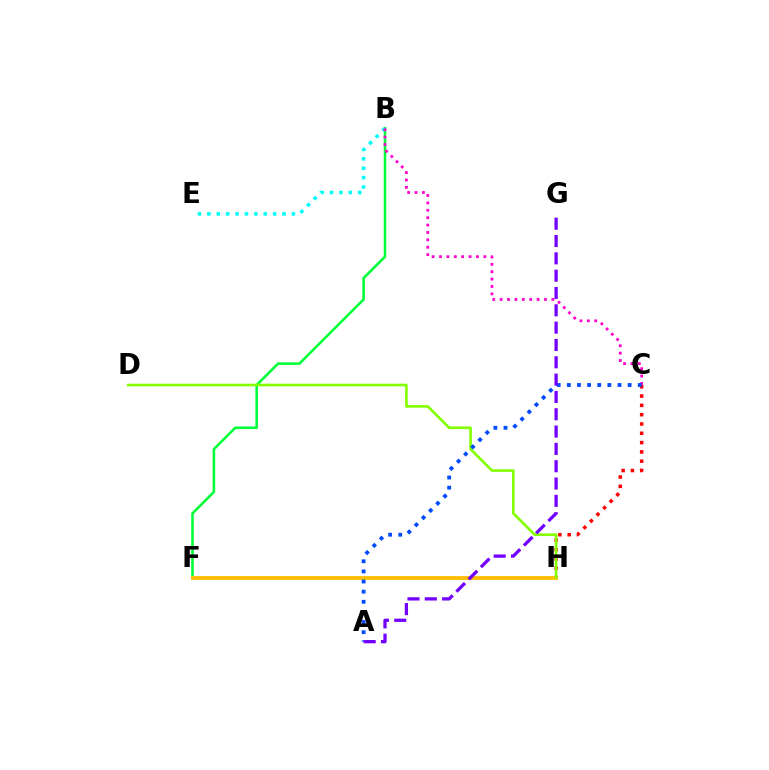{('C', 'H'): [{'color': '#ff0000', 'line_style': 'dotted', 'thickness': 2.53}], ('B', 'F'): [{'color': '#00ff39', 'line_style': 'solid', 'thickness': 1.85}], ('B', 'E'): [{'color': '#00fff6', 'line_style': 'dotted', 'thickness': 2.55}], ('B', 'C'): [{'color': '#ff00cf', 'line_style': 'dotted', 'thickness': 2.01}], ('F', 'H'): [{'color': '#ffbd00', 'line_style': 'solid', 'thickness': 2.72}], ('D', 'H'): [{'color': '#84ff00', 'line_style': 'solid', 'thickness': 1.91}], ('A', 'C'): [{'color': '#004bff', 'line_style': 'dotted', 'thickness': 2.75}], ('A', 'G'): [{'color': '#7200ff', 'line_style': 'dashed', 'thickness': 2.35}]}